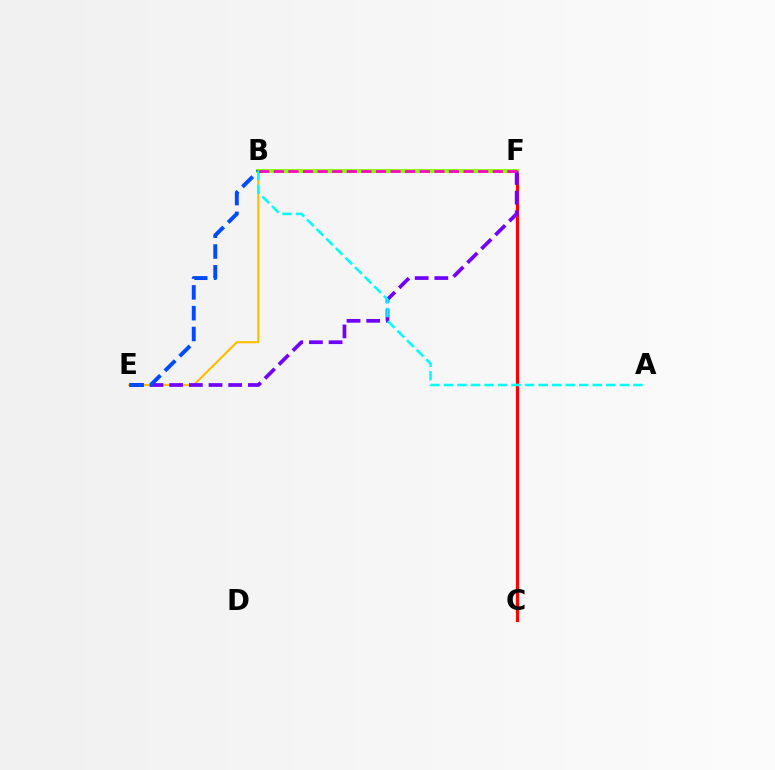{('B', 'F'): [{'color': '#00ff39', 'line_style': 'dotted', 'thickness': 1.68}, {'color': '#84ff00', 'line_style': 'solid', 'thickness': 2.82}, {'color': '#ff00cf', 'line_style': 'dashed', 'thickness': 1.98}], ('B', 'E'): [{'color': '#ffbd00', 'line_style': 'solid', 'thickness': 1.52}, {'color': '#004bff', 'line_style': 'dashed', 'thickness': 2.83}], ('C', 'F'): [{'color': '#ff0000', 'line_style': 'solid', 'thickness': 2.3}], ('E', 'F'): [{'color': '#7200ff', 'line_style': 'dashed', 'thickness': 2.67}], ('A', 'B'): [{'color': '#00fff6', 'line_style': 'dashed', 'thickness': 1.84}]}